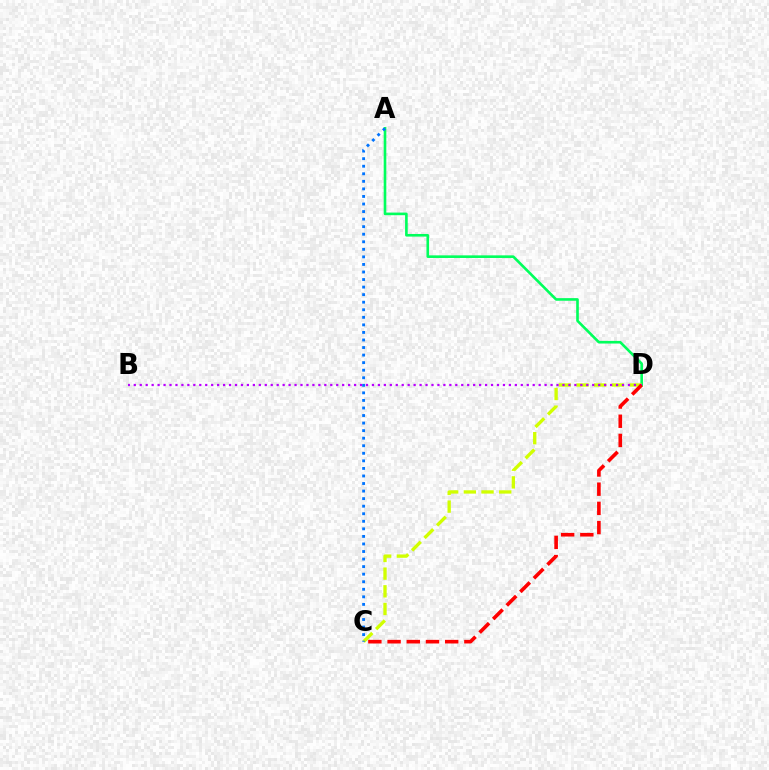{('A', 'D'): [{'color': '#00ff5c', 'line_style': 'solid', 'thickness': 1.89}], ('C', 'D'): [{'color': '#d1ff00', 'line_style': 'dashed', 'thickness': 2.4}, {'color': '#ff0000', 'line_style': 'dashed', 'thickness': 2.61}], ('B', 'D'): [{'color': '#b900ff', 'line_style': 'dotted', 'thickness': 1.62}], ('A', 'C'): [{'color': '#0074ff', 'line_style': 'dotted', 'thickness': 2.05}]}